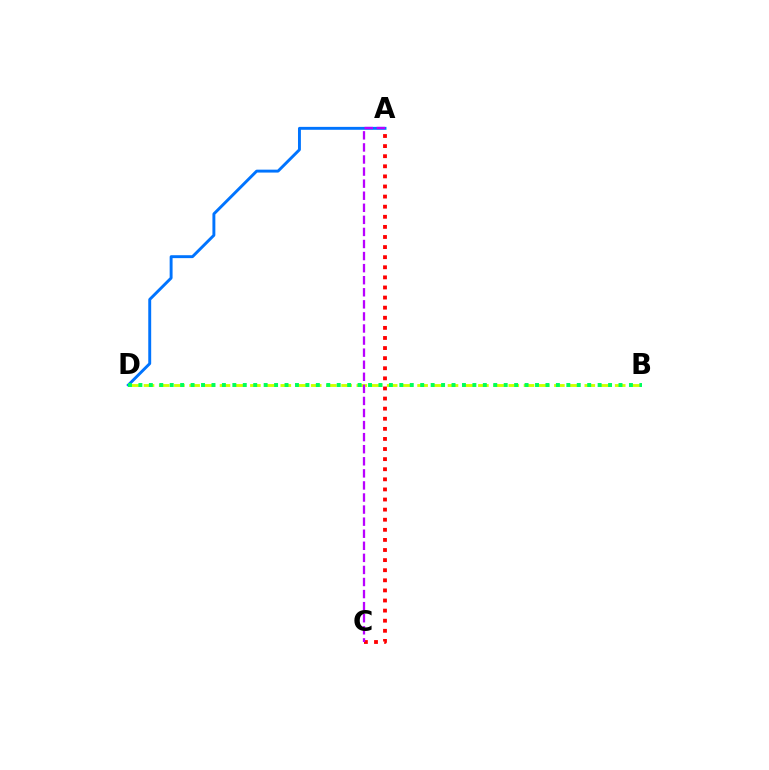{('A', 'C'): [{'color': '#ff0000', 'line_style': 'dotted', 'thickness': 2.74}, {'color': '#b900ff', 'line_style': 'dashed', 'thickness': 1.64}], ('A', 'D'): [{'color': '#0074ff', 'line_style': 'solid', 'thickness': 2.1}], ('B', 'D'): [{'color': '#d1ff00', 'line_style': 'dashed', 'thickness': 2.06}, {'color': '#00ff5c', 'line_style': 'dotted', 'thickness': 2.84}]}